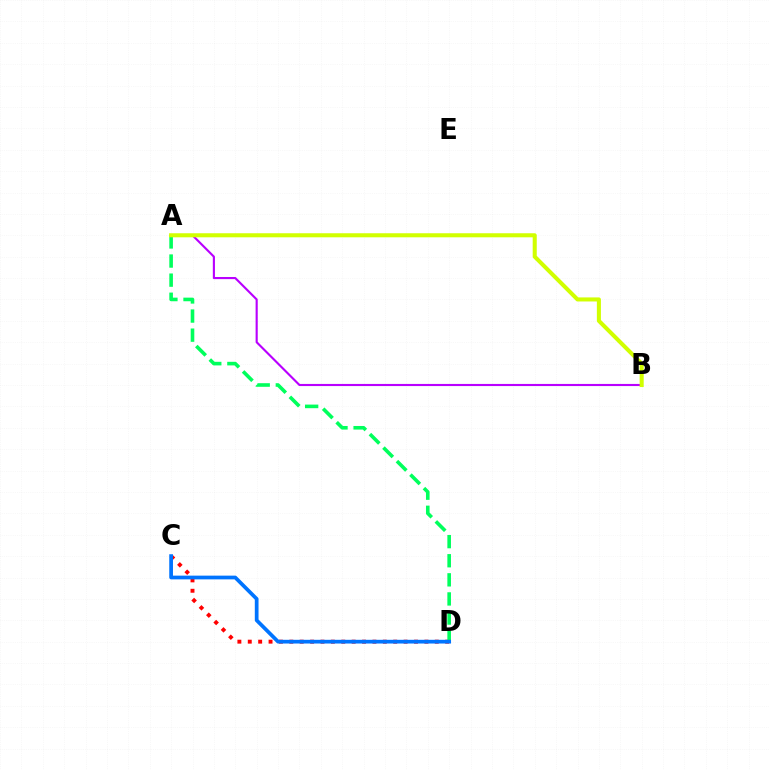{('C', 'D'): [{'color': '#ff0000', 'line_style': 'dotted', 'thickness': 2.82}, {'color': '#0074ff', 'line_style': 'solid', 'thickness': 2.68}], ('A', 'B'): [{'color': '#b900ff', 'line_style': 'solid', 'thickness': 1.53}, {'color': '#d1ff00', 'line_style': 'solid', 'thickness': 2.92}], ('A', 'D'): [{'color': '#00ff5c', 'line_style': 'dashed', 'thickness': 2.59}]}